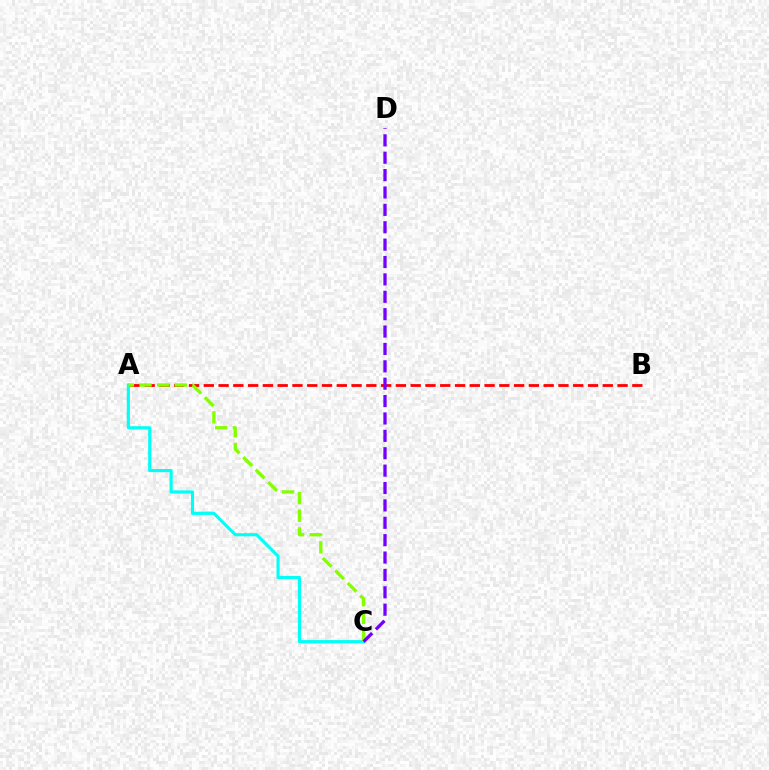{('A', 'C'): [{'color': '#00fff6', 'line_style': 'solid', 'thickness': 2.26}, {'color': '#84ff00', 'line_style': 'dashed', 'thickness': 2.4}], ('A', 'B'): [{'color': '#ff0000', 'line_style': 'dashed', 'thickness': 2.01}], ('C', 'D'): [{'color': '#7200ff', 'line_style': 'dashed', 'thickness': 2.36}]}